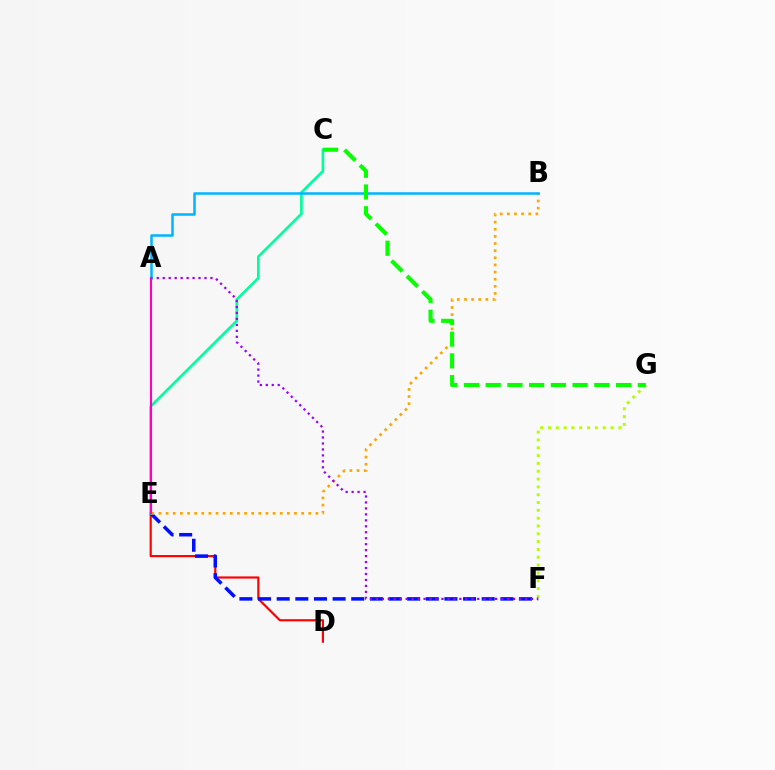{('D', 'E'): [{'color': '#ff0000', 'line_style': 'solid', 'thickness': 1.56}], ('F', 'G'): [{'color': '#b3ff00', 'line_style': 'dotted', 'thickness': 2.12}], ('E', 'F'): [{'color': '#0010ff', 'line_style': 'dashed', 'thickness': 2.53}], ('B', 'E'): [{'color': '#ffa500', 'line_style': 'dotted', 'thickness': 1.94}], ('C', 'E'): [{'color': '#00ff9d', 'line_style': 'solid', 'thickness': 1.93}], ('A', 'F'): [{'color': '#9b00ff', 'line_style': 'dotted', 'thickness': 1.62}], ('A', 'B'): [{'color': '#00b5ff', 'line_style': 'solid', 'thickness': 1.81}], ('A', 'E'): [{'color': '#ff00bd', 'line_style': 'solid', 'thickness': 1.53}], ('C', 'G'): [{'color': '#08ff00', 'line_style': 'dashed', 'thickness': 2.95}]}